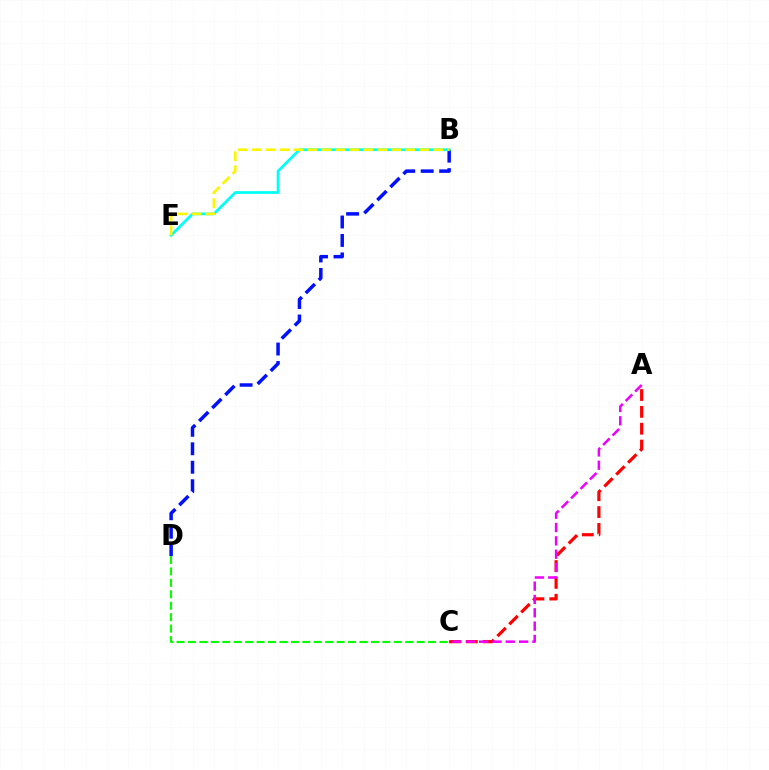{('B', 'D'): [{'color': '#0010ff', 'line_style': 'dashed', 'thickness': 2.51}], ('A', 'C'): [{'color': '#ff0000', 'line_style': 'dashed', 'thickness': 2.29}, {'color': '#ee00ff', 'line_style': 'dashed', 'thickness': 1.81}], ('B', 'E'): [{'color': '#00fff6', 'line_style': 'solid', 'thickness': 1.97}, {'color': '#fcf500', 'line_style': 'dashed', 'thickness': 1.9}], ('C', 'D'): [{'color': '#08ff00', 'line_style': 'dashed', 'thickness': 1.55}]}